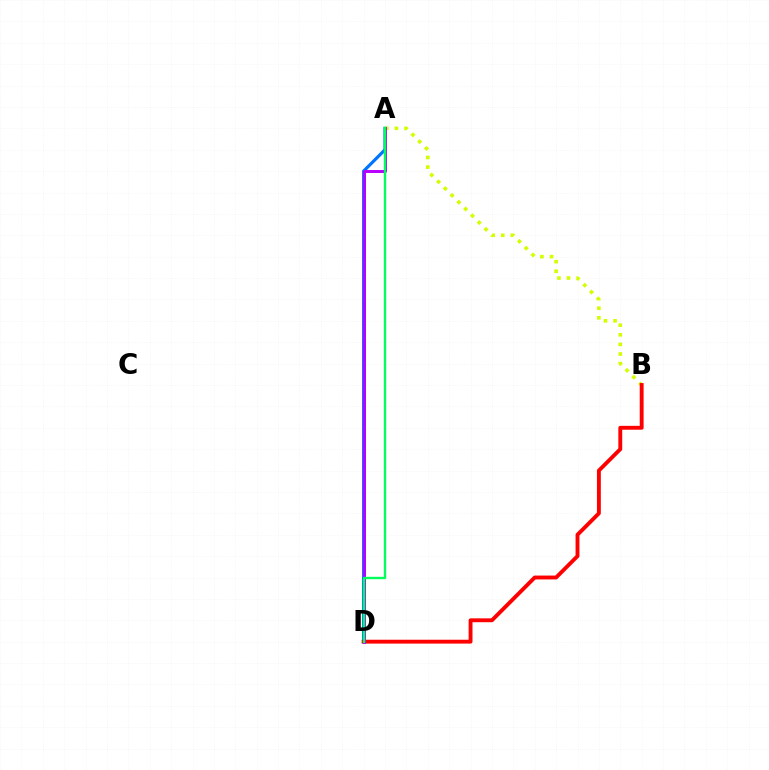{('A', 'D'): [{'color': '#0074ff', 'line_style': 'solid', 'thickness': 2.28}, {'color': '#b900ff', 'line_style': 'solid', 'thickness': 2.15}, {'color': '#00ff5c', 'line_style': 'solid', 'thickness': 1.71}], ('A', 'B'): [{'color': '#d1ff00', 'line_style': 'dotted', 'thickness': 2.61}], ('B', 'D'): [{'color': '#ff0000', 'line_style': 'solid', 'thickness': 2.79}]}